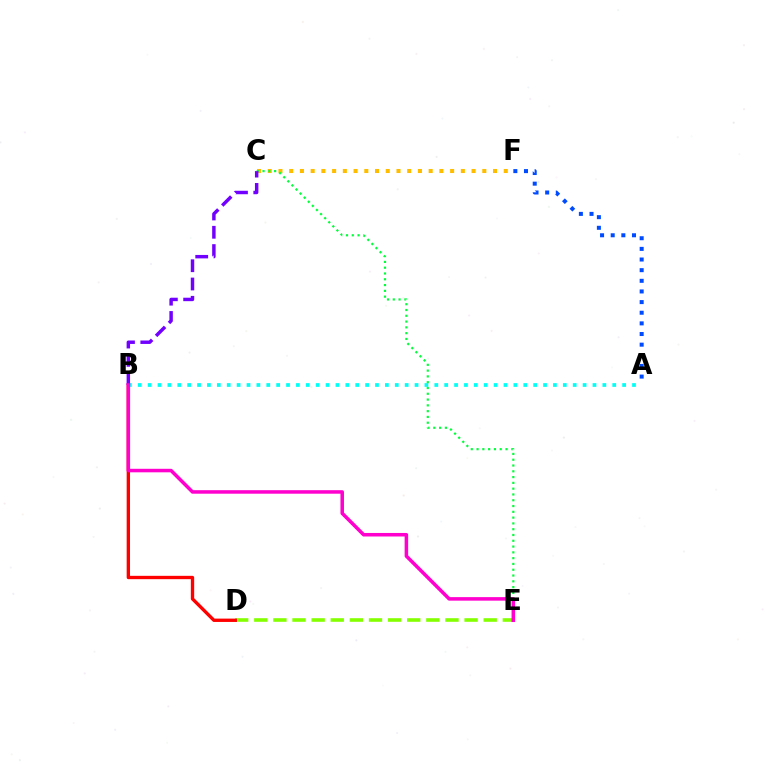{('D', 'E'): [{'color': '#84ff00', 'line_style': 'dashed', 'thickness': 2.6}], ('A', 'B'): [{'color': '#00fff6', 'line_style': 'dotted', 'thickness': 2.69}], ('B', 'D'): [{'color': '#ff0000', 'line_style': 'solid', 'thickness': 2.41}], ('C', 'F'): [{'color': '#ffbd00', 'line_style': 'dotted', 'thickness': 2.91}], ('C', 'E'): [{'color': '#00ff39', 'line_style': 'dotted', 'thickness': 1.57}], ('A', 'F'): [{'color': '#004bff', 'line_style': 'dotted', 'thickness': 2.89}], ('B', 'C'): [{'color': '#7200ff', 'line_style': 'dashed', 'thickness': 2.48}], ('B', 'E'): [{'color': '#ff00cf', 'line_style': 'solid', 'thickness': 2.54}]}